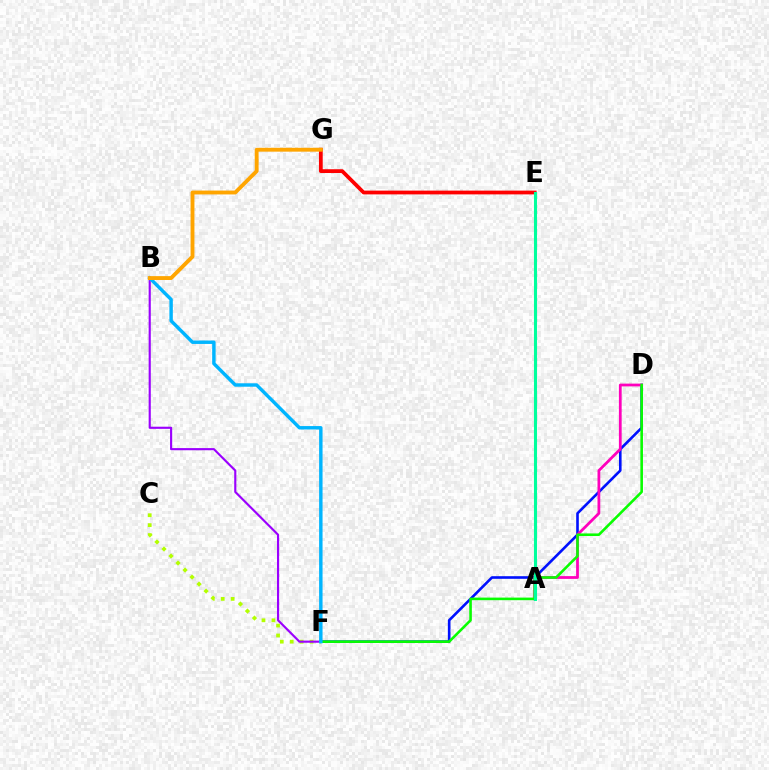{('C', 'F'): [{'color': '#b3ff00', 'line_style': 'dotted', 'thickness': 2.7}], ('D', 'F'): [{'color': '#0010ff', 'line_style': 'solid', 'thickness': 1.89}, {'color': '#08ff00', 'line_style': 'solid', 'thickness': 1.87}], ('B', 'F'): [{'color': '#9b00ff', 'line_style': 'solid', 'thickness': 1.54}, {'color': '#00b5ff', 'line_style': 'solid', 'thickness': 2.47}], ('A', 'D'): [{'color': '#ff00bd', 'line_style': 'solid', 'thickness': 1.99}], ('E', 'G'): [{'color': '#ff0000', 'line_style': 'solid', 'thickness': 2.71}], ('A', 'E'): [{'color': '#00ff9d', 'line_style': 'solid', 'thickness': 2.22}], ('B', 'G'): [{'color': '#ffa500', 'line_style': 'solid', 'thickness': 2.79}]}